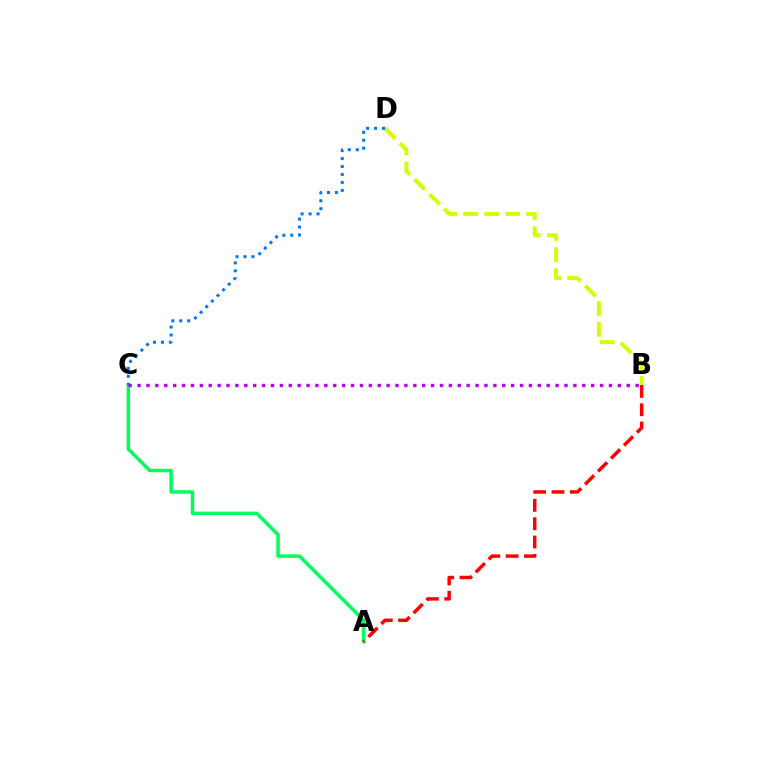{('A', 'C'): [{'color': '#00ff5c', 'line_style': 'solid', 'thickness': 2.49}], ('B', 'D'): [{'color': '#d1ff00', 'line_style': 'dashed', 'thickness': 2.86}], ('A', 'B'): [{'color': '#ff0000', 'line_style': 'dashed', 'thickness': 2.49}], ('C', 'D'): [{'color': '#0074ff', 'line_style': 'dotted', 'thickness': 2.16}], ('B', 'C'): [{'color': '#b900ff', 'line_style': 'dotted', 'thickness': 2.42}]}